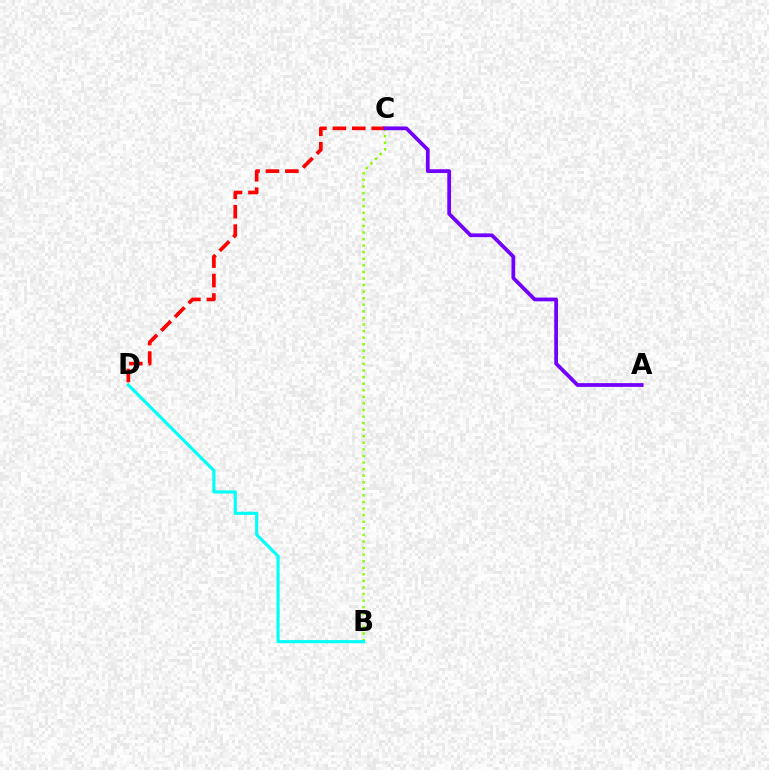{('C', 'D'): [{'color': '#ff0000', 'line_style': 'dashed', 'thickness': 2.64}], ('B', 'C'): [{'color': '#84ff00', 'line_style': 'dotted', 'thickness': 1.79}], ('B', 'D'): [{'color': '#00fff6', 'line_style': 'solid', 'thickness': 2.25}], ('A', 'C'): [{'color': '#7200ff', 'line_style': 'solid', 'thickness': 2.7}]}